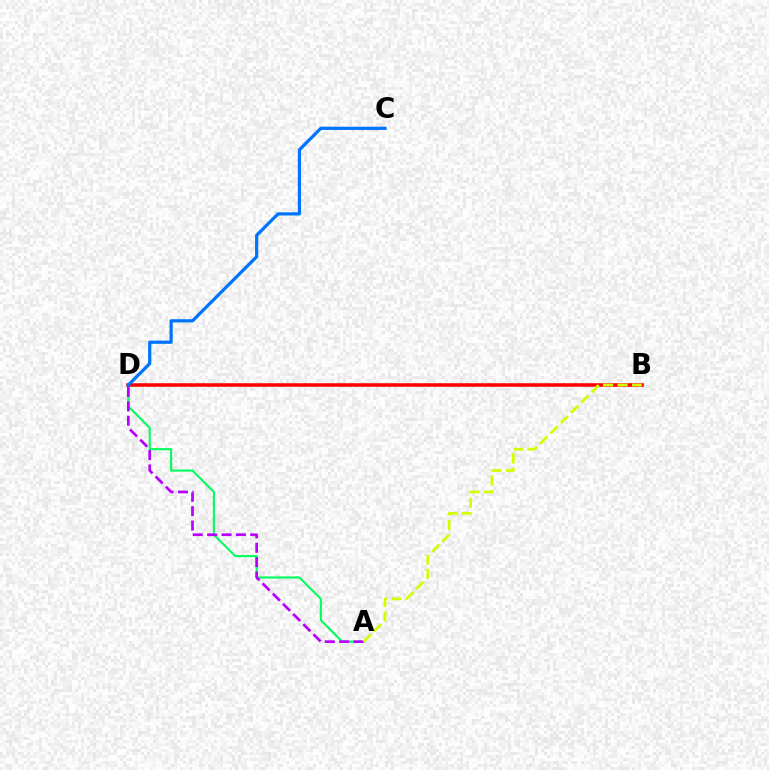{('A', 'D'): [{'color': '#00ff5c', 'line_style': 'solid', 'thickness': 1.51}, {'color': '#b900ff', 'line_style': 'dashed', 'thickness': 1.95}], ('B', 'D'): [{'color': '#ff0000', 'line_style': 'solid', 'thickness': 2.54}], ('C', 'D'): [{'color': '#0074ff', 'line_style': 'solid', 'thickness': 2.32}], ('A', 'B'): [{'color': '#d1ff00', 'line_style': 'dashed', 'thickness': 1.97}]}